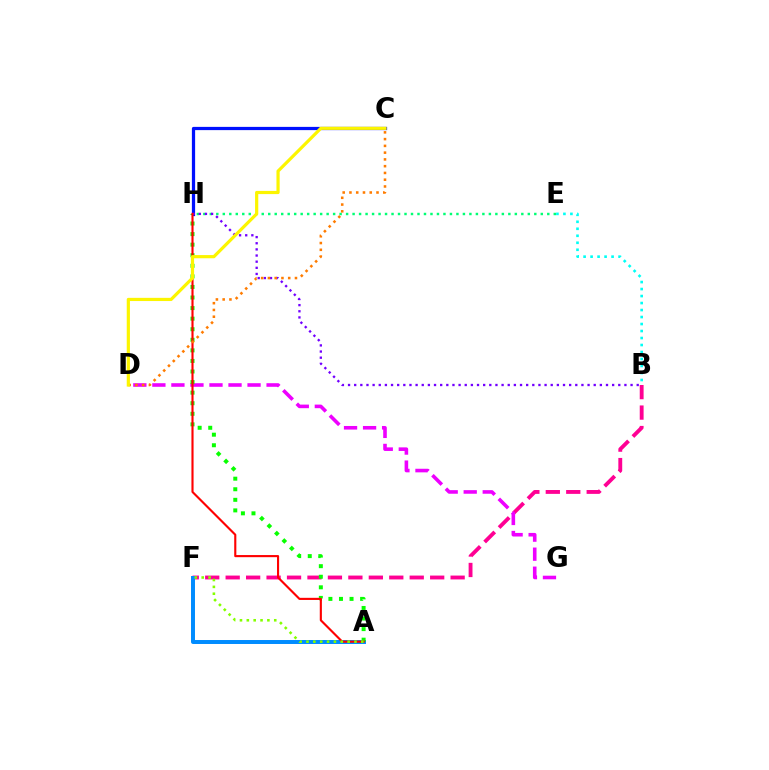{('B', 'F'): [{'color': '#ff0094', 'line_style': 'dashed', 'thickness': 2.78}], ('D', 'G'): [{'color': '#ee00ff', 'line_style': 'dashed', 'thickness': 2.59}], ('A', 'F'): [{'color': '#008cff', 'line_style': 'solid', 'thickness': 2.86}, {'color': '#84ff00', 'line_style': 'dotted', 'thickness': 1.86}], ('E', 'H'): [{'color': '#00ff74', 'line_style': 'dotted', 'thickness': 1.76}], ('A', 'H'): [{'color': '#08ff00', 'line_style': 'dotted', 'thickness': 2.87}, {'color': '#ff0000', 'line_style': 'solid', 'thickness': 1.53}], ('B', 'E'): [{'color': '#00fff6', 'line_style': 'dotted', 'thickness': 1.9}], ('C', 'H'): [{'color': '#0010ff', 'line_style': 'solid', 'thickness': 2.33}], ('B', 'H'): [{'color': '#7200ff', 'line_style': 'dotted', 'thickness': 1.67}], ('C', 'D'): [{'color': '#ff7c00', 'line_style': 'dotted', 'thickness': 1.84}, {'color': '#fcf500', 'line_style': 'solid', 'thickness': 2.3}]}